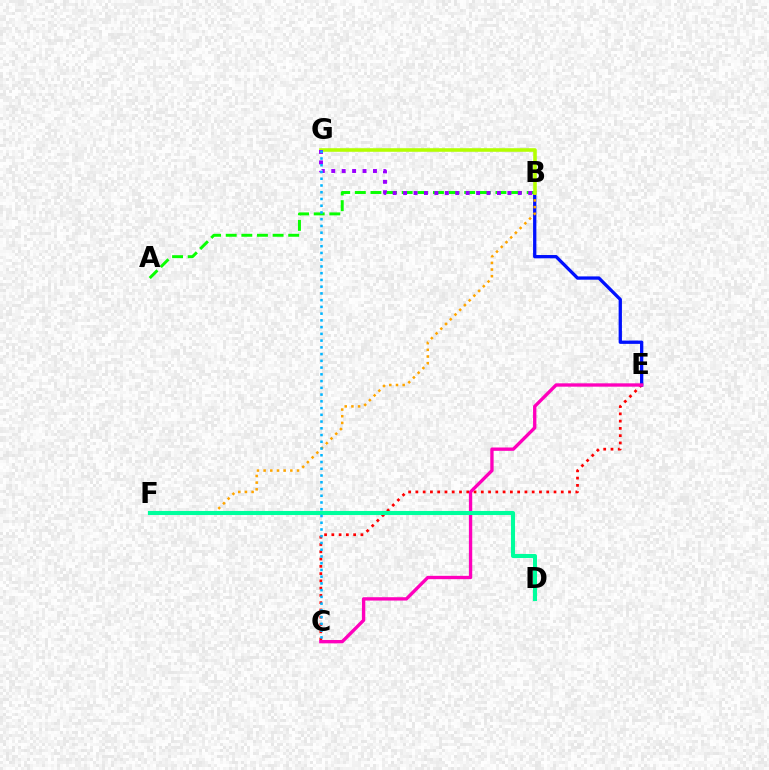{('C', 'E'): [{'color': '#ff0000', 'line_style': 'dotted', 'thickness': 1.97}, {'color': '#ff00bd', 'line_style': 'solid', 'thickness': 2.4}], ('B', 'E'): [{'color': '#0010ff', 'line_style': 'solid', 'thickness': 2.37}], ('B', 'F'): [{'color': '#ffa500', 'line_style': 'dotted', 'thickness': 1.81}], ('A', 'B'): [{'color': '#08ff00', 'line_style': 'dashed', 'thickness': 2.12}], ('B', 'G'): [{'color': '#b3ff00', 'line_style': 'solid', 'thickness': 2.57}, {'color': '#9b00ff', 'line_style': 'dotted', 'thickness': 2.83}], ('D', 'F'): [{'color': '#00ff9d', 'line_style': 'solid', 'thickness': 2.93}], ('C', 'G'): [{'color': '#00b5ff', 'line_style': 'dotted', 'thickness': 1.83}]}